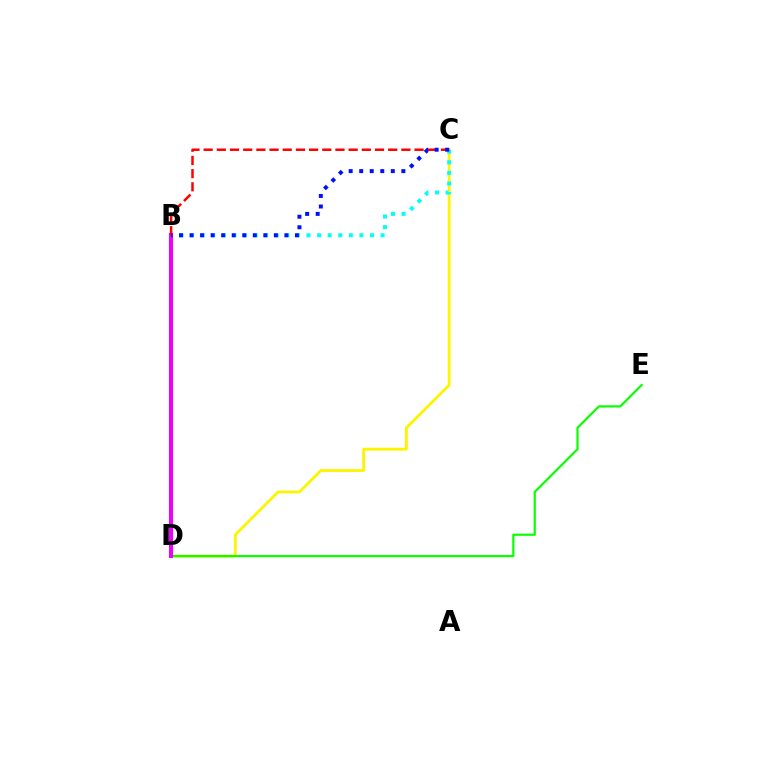{('C', 'D'): [{'color': '#fcf500', 'line_style': 'solid', 'thickness': 2.04}], ('D', 'E'): [{'color': '#08ff00', 'line_style': 'solid', 'thickness': 1.57}], ('B', 'C'): [{'color': '#00fff6', 'line_style': 'dotted', 'thickness': 2.88}, {'color': '#ff0000', 'line_style': 'dashed', 'thickness': 1.79}, {'color': '#0010ff', 'line_style': 'dotted', 'thickness': 2.86}], ('B', 'D'): [{'color': '#ee00ff', 'line_style': 'solid', 'thickness': 2.92}]}